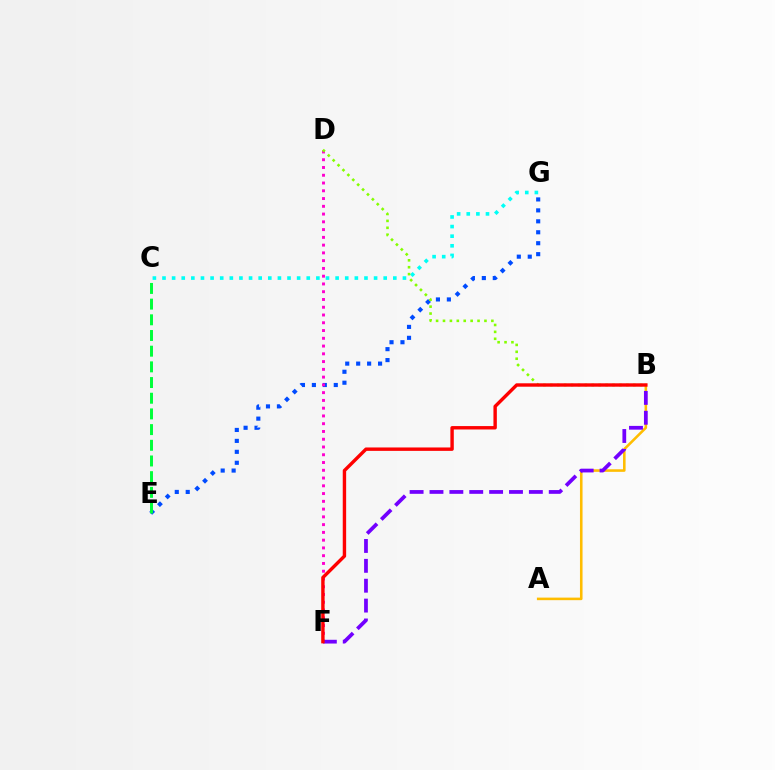{('E', 'G'): [{'color': '#004bff', 'line_style': 'dotted', 'thickness': 2.97}], ('A', 'B'): [{'color': '#ffbd00', 'line_style': 'solid', 'thickness': 1.85}], ('C', 'E'): [{'color': '#00ff39', 'line_style': 'dashed', 'thickness': 2.13}], ('D', 'F'): [{'color': '#ff00cf', 'line_style': 'dotted', 'thickness': 2.11}], ('C', 'G'): [{'color': '#00fff6', 'line_style': 'dotted', 'thickness': 2.61}], ('B', 'D'): [{'color': '#84ff00', 'line_style': 'dotted', 'thickness': 1.88}], ('B', 'F'): [{'color': '#7200ff', 'line_style': 'dashed', 'thickness': 2.7}, {'color': '#ff0000', 'line_style': 'solid', 'thickness': 2.45}]}